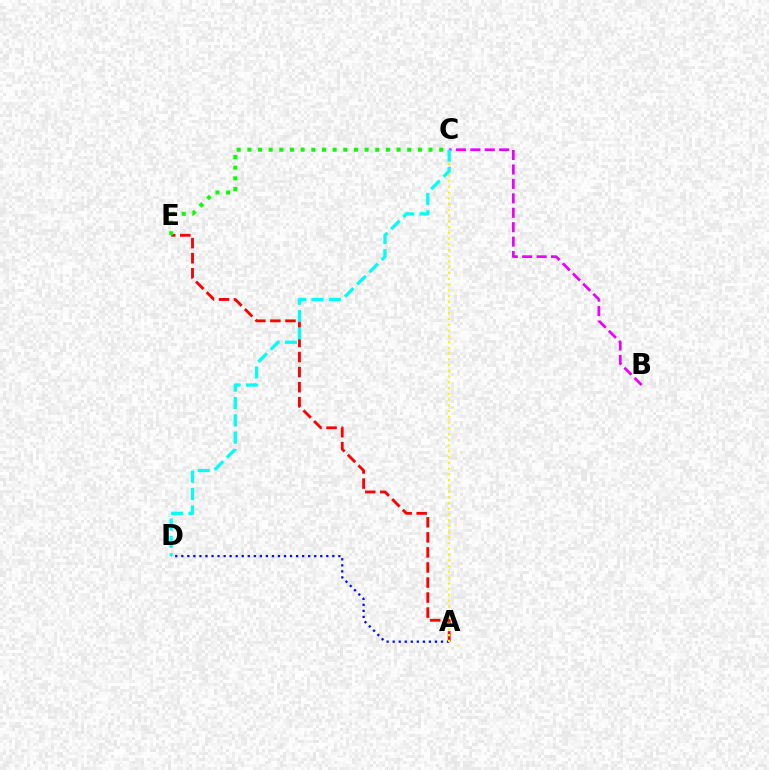{('B', 'C'): [{'color': '#ee00ff', 'line_style': 'dashed', 'thickness': 1.96}], ('A', 'E'): [{'color': '#ff0000', 'line_style': 'dashed', 'thickness': 2.05}], ('A', 'D'): [{'color': '#0010ff', 'line_style': 'dotted', 'thickness': 1.64}], ('A', 'C'): [{'color': '#fcf500', 'line_style': 'dotted', 'thickness': 1.56}], ('C', 'E'): [{'color': '#08ff00', 'line_style': 'dotted', 'thickness': 2.9}], ('C', 'D'): [{'color': '#00fff6', 'line_style': 'dashed', 'thickness': 2.35}]}